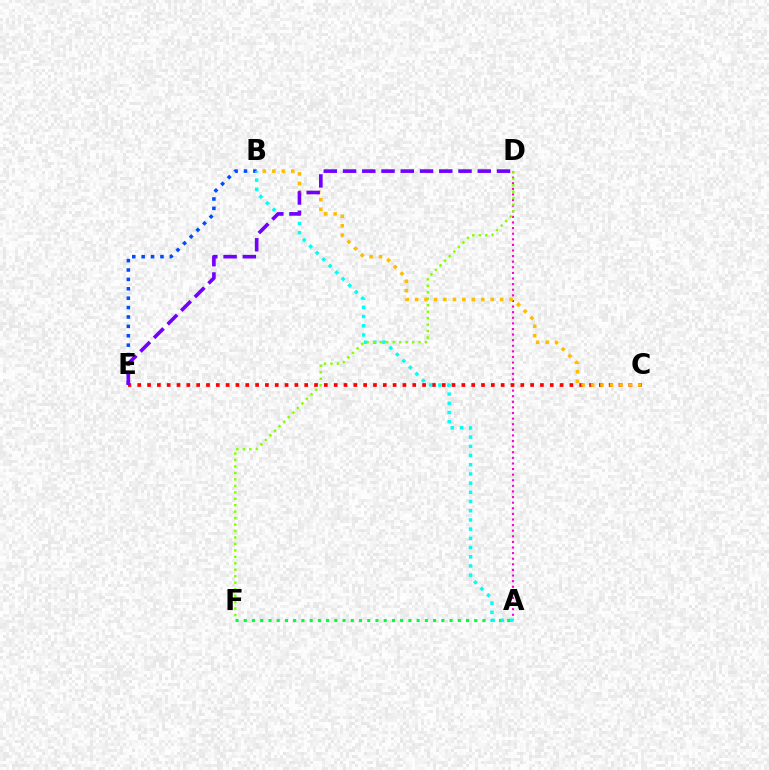{('A', 'D'): [{'color': '#ff00cf', 'line_style': 'dotted', 'thickness': 1.52}], ('C', 'E'): [{'color': '#ff0000', 'line_style': 'dotted', 'thickness': 2.67}], ('A', 'F'): [{'color': '#00ff39', 'line_style': 'dotted', 'thickness': 2.24}], ('B', 'E'): [{'color': '#004bff', 'line_style': 'dotted', 'thickness': 2.55}], ('A', 'B'): [{'color': '#00fff6', 'line_style': 'dotted', 'thickness': 2.5}], ('D', 'F'): [{'color': '#84ff00', 'line_style': 'dotted', 'thickness': 1.76}], ('B', 'C'): [{'color': '#ffbd00', 'line_style': 'dotted', 'thickness': 2.57}], ('D', 'E'): [{'color': '#7200ff', 'line_style': 'dashed', 'thickness': 2.61}]}